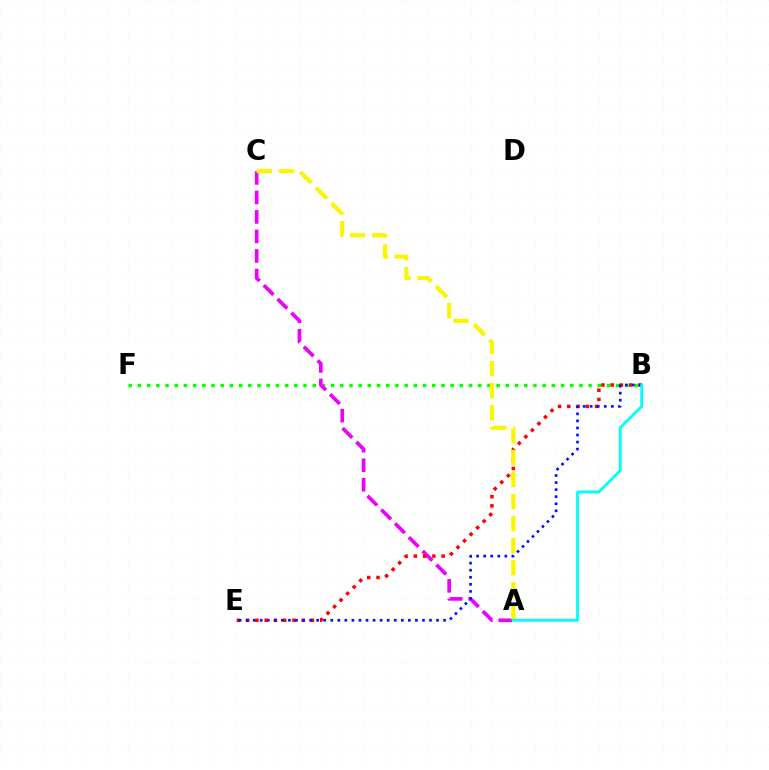{('B', 'F'): [{'color': '#08ff00', 'line_style': 'dotted', 'thickness': 2.5}], ('A', 'C'): [{'color': '#ee00ff', 'line_style': 'dashed', 'thickness': 2.65}, {'color': '#fcf500', 'line_style': 'dashed', 'thickness': 3.0}], ('B', 'E'): [{'color': '#ff0000', 'line_style': 'dotted', 'thickness': 2.51}, {'color': '#0010ff', 'line_style': 'dotted', 'thickness': 1.92}], ('A', 'B'): [{'color': '#00fff6', 'line_style': 'solid', 'thickness': 2.01}]}